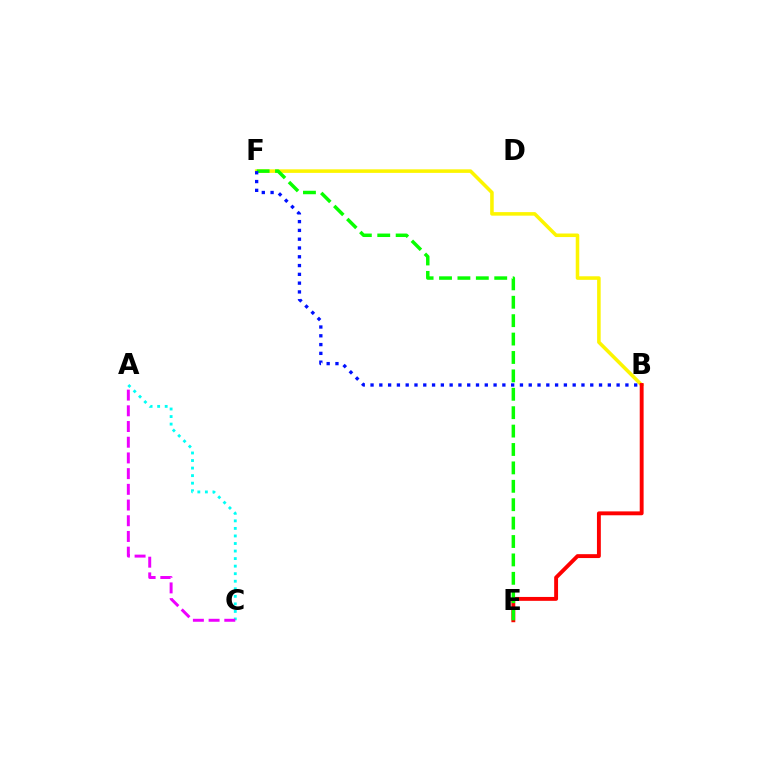{('A', 'C'): [{'color': '#00fff6', 'line_style': 'dotted', 'thickness': 2.05}, {'color': '#ee00ff', 'line_style': 'dashed', 'thickness': 2.13}], ('B', 'F'): [{'color': '#fcf500', 'line_style': 'solid', 'thickness': 2.56}, {'color': '#0010ff', 'line_style': 'dotted', 'thickness': 2.39}], ('B', 'E'): [{'color': '#ff0000', 'line_style': 'solid', 'thickness': 2.8}], ('E', 'F'): [{'color': '#08ff00', 'line_style': 'dashed', 'thickness': 2.5}]}